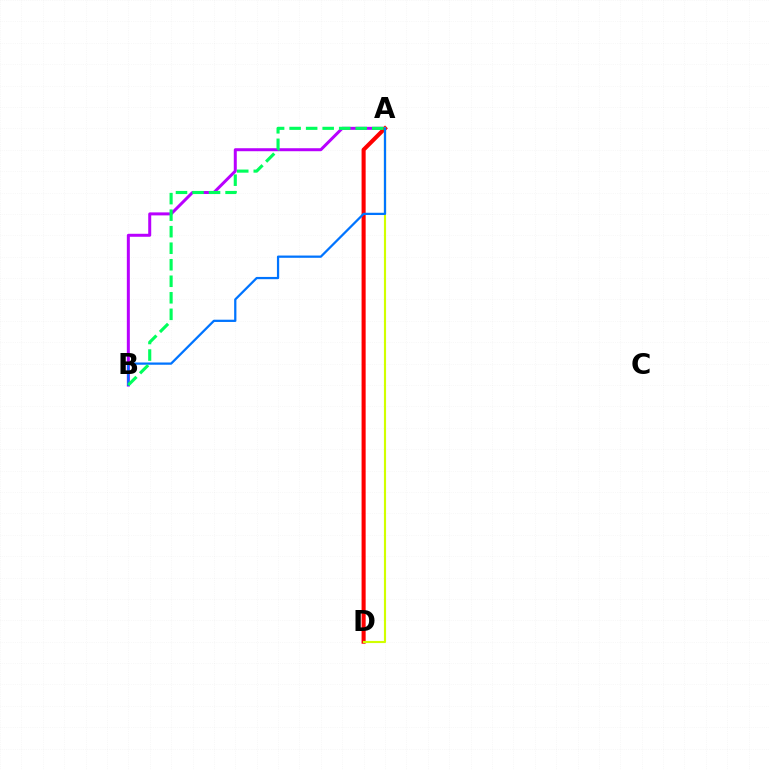{('A', 'B'): [{'color': '#b900ff', 'line_style': 'solid', 'thickness': 2.16}, {'color': '#0074ff', 'line_style': 'solid', 'thickness': 1.62}, {'color': '#00ff5c', 'line_style': 'dashed', 'thickness': 2.25}], ('A', 'D'): [{'color': '#ff0000', 'line_style': 'solid', 'thickness': 2.93}, {'color': '#d1ff00', 'line_style': 'solid', 'thickness': 1.54}]}